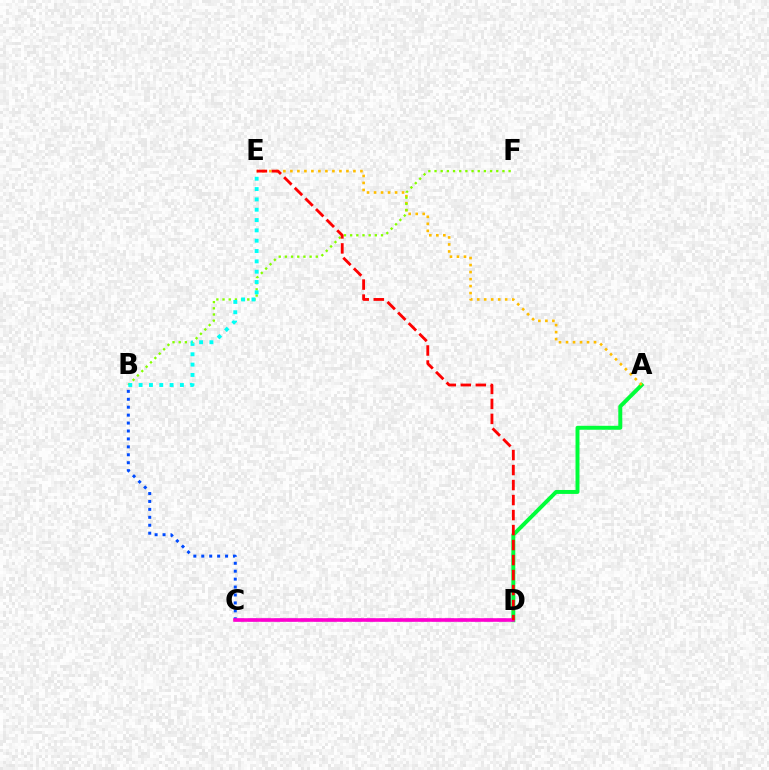{('A', 'D'): [{'color': '#00ff39', 'line_style': 'solid', 'thickness': 2.84}], ('B', 'C'): [{'color': '#004bff', 'line_style': 'dotted', 'thickness': 2.15}], ('C', 'D'): [{'color': '#7200ff', 'line_style': 'dashed', 'thickness': 1.78}, {'color': '#ff00cf', 'line_style': 'solid', 'thickness': 2.58}], ('A', 'E'): [{'color': '#ffbd00', 'line_style': 'dotted', 'thickness': 1.9}], ('B', 'F'): [{'color': '#84ff00', 'line_style': 'dotted', 'thickness': 1.68}], ('B', 'E'): [{'color': '#00fff6', 'line_style': 'dotted', 'thickness': 2.81}], ('D', 'E'): [{'color': '#ff0000', 'line_style': 'dashed', 'thickness': 2.04}]}